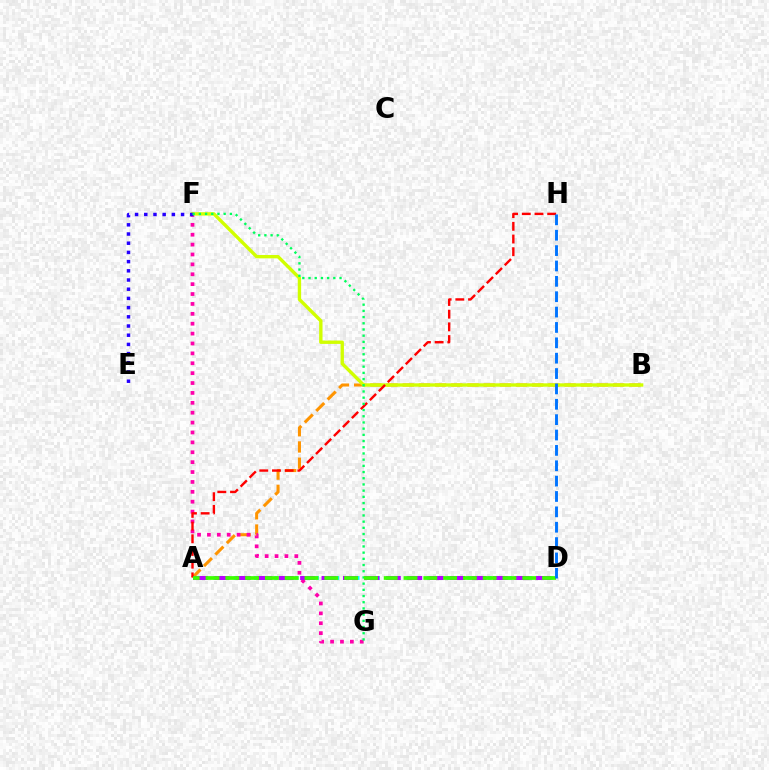{('A', 'B'): [{'color': '#ff9400', 'line_style': 'dashed', 'thickness': 2.2}], ('F', 'G'): [{'color': '#ff00ac', 'line_style': 'dotted', 'thickness': 2.69}, {'color': '#00ff5c', 'line_style': 'dotted', 'thickness': 1.68}], ('A', 'D'): [{'color': '#00fff6', 'line_style': 'dotted', 'thickness': 2.76}, {'color': '#b900ff', 'line_style': 'dashed', 'thickness': 2.91}, {'color': '#3dff00', 'line_style': 'dashed', 'thickness': 2.69}], ('B', 'F'): [{'color': '#d1ff00', 'line_style': 'solid', 'thickness': 2.43}], ('A', 'H'): [{'color': '#ff0000', 'line_style': 'dashed', 'thickness': 1.72}], ('E', 'F'): [{'color': '#2500ff', 'line_style': 'dotted', 'thickness': 2.5}], ('D', 'H'): [{'color': '#0074ff', 'line_style': 'dashed', 'thickness': 2.09}]}